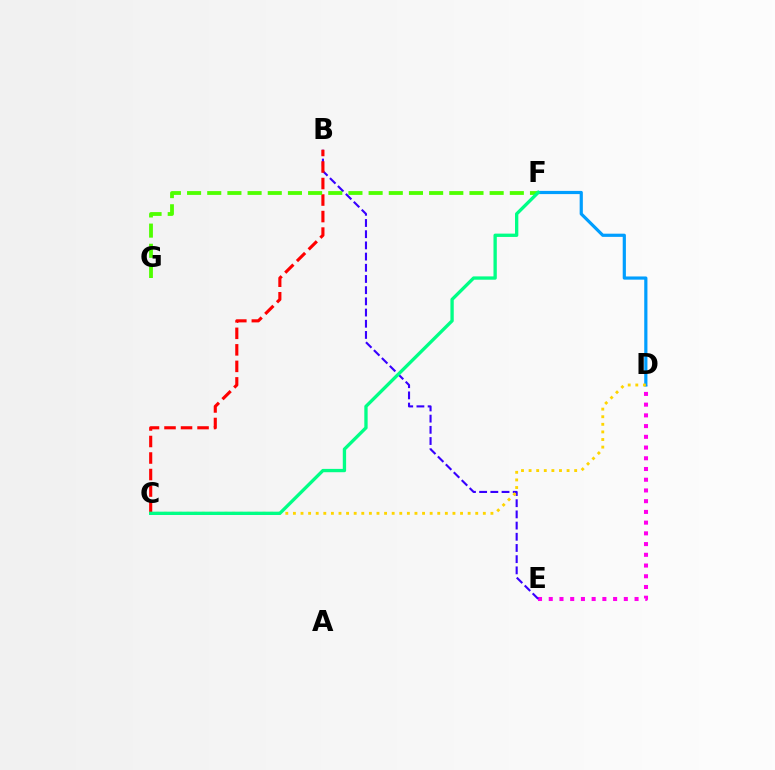{('D', 'E'): [{'color': '#ff00ed', 'line_style': 'dotted', 'thickness': 2.91}], ('D', 'F'): [{'color': '#009eff', 'line_style': 'solid', 'thickness': 2.3}], ('B', 'E'): [{'color': '#3700ff', 'line_style': 'dashed', 'thickness': 1.52}], ('C', 'D'): [{'color': '#ffd500', 'line_style': 'dotted', 'thickness': 2.06}], ('B', 'C'): [{'color': '#ff0000', 'line_style': 'dashed', 'thickness': 2.24}], ('F', 'G'): [{'color': '#4fff00', 'line_style': 'dashed', 'thickness': 2.74}], ('C', 'F'): [{'color': '#00ff86', 'line_style': 'solid', 'thickness': 2.39}]}